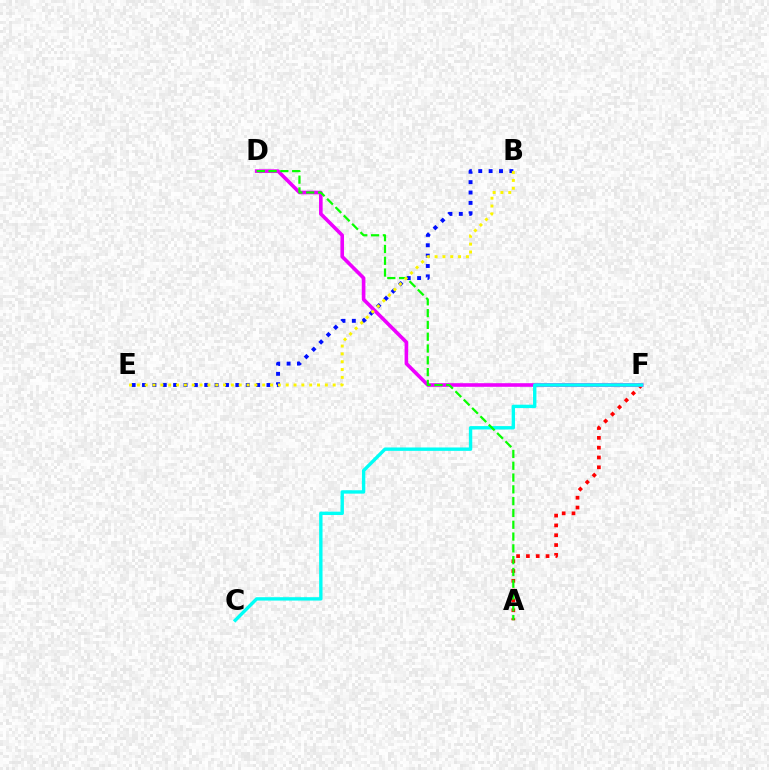{('A', 'F'): [{'color': '#ff0000', 'line_style': 'dotted', 'thickness': 2.67}], ('D', 'F'): [{'color': '#ee00ff', 'line_style': 'solid', 'thickness': 2.6}], ('B', 'E'): [{'color': '#0010ff', 'line_style': 'dotted', 'thickness': 2.82}, {'color': '#fcf500', 'line_style': 'dotted', 'thickness': 2.13}], ('C', 'F'): [{'color': '#00fff6', 'line_style': 'solid', 'thickness': 2.44}], ('A', 'D'): [{'color': '#08ff00', 'line_style': 'dashed', 'thickness': 1.6}]}